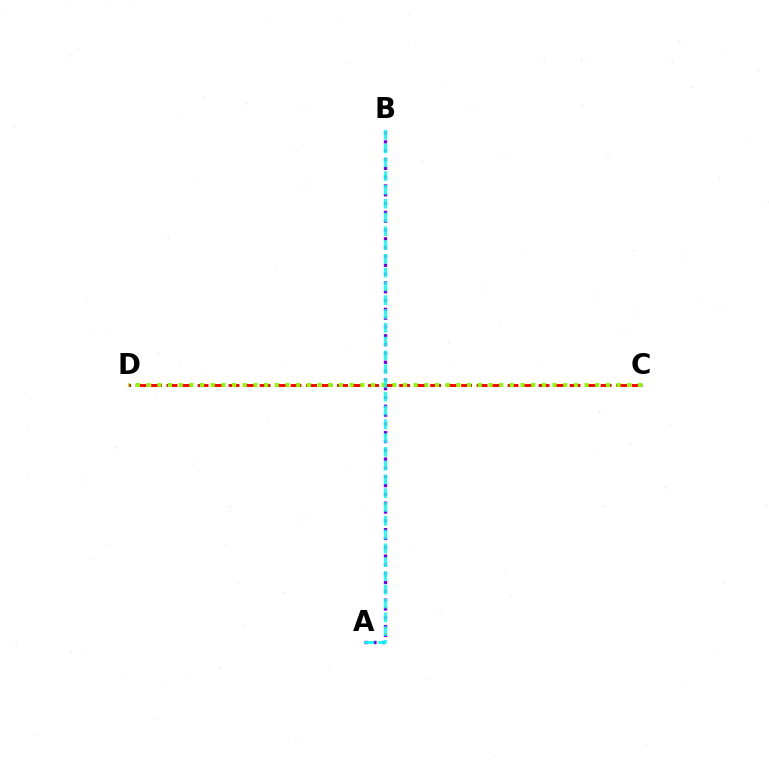{('C', 'D'): [{'color': '#ff0000', 'line_style': 'dashed', 'thickness': 2.11}, {'color': '#84ff00', 'line_style': 'dotted', 'thickness': 2.9}], ('A', 'B'): [{'color': '#7200ff', 'line_style': 'dotted', 'thickness': 2.39}, {'color': '#00fff6', 'line_style': 'dashed', 'thickness': 1.87}]}